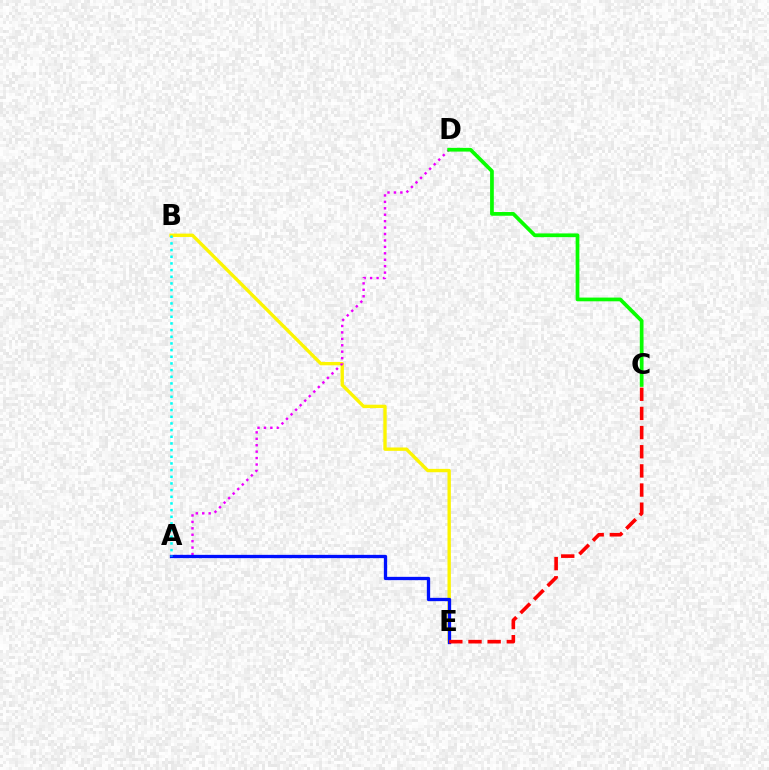{('B', 'E'): [{'color': '#fcf500', 'line_style': 'solid', 'thickness': 2.42}], ('A', 'D'): [{'color': '#ee00ff', 'line_style': 'dotted', 'thickness': 1.75}], ('A', 'E'): [{'color': '#0010ff', 'line_style': 'solid', 'thickness': 2.38}], ('C', 'D'): [{'color': '#08ff00', 'line_style': 'solid', 'thickness': 2.68}], ('C', 'E'): [{'color': '#ff0000', 'line_style': 'dashed', 'thickness': 2.6}], ('A', 'B'): [{'color': '#00fff6', 'line_style': 'dotted', 'thickness': 1.81}]}